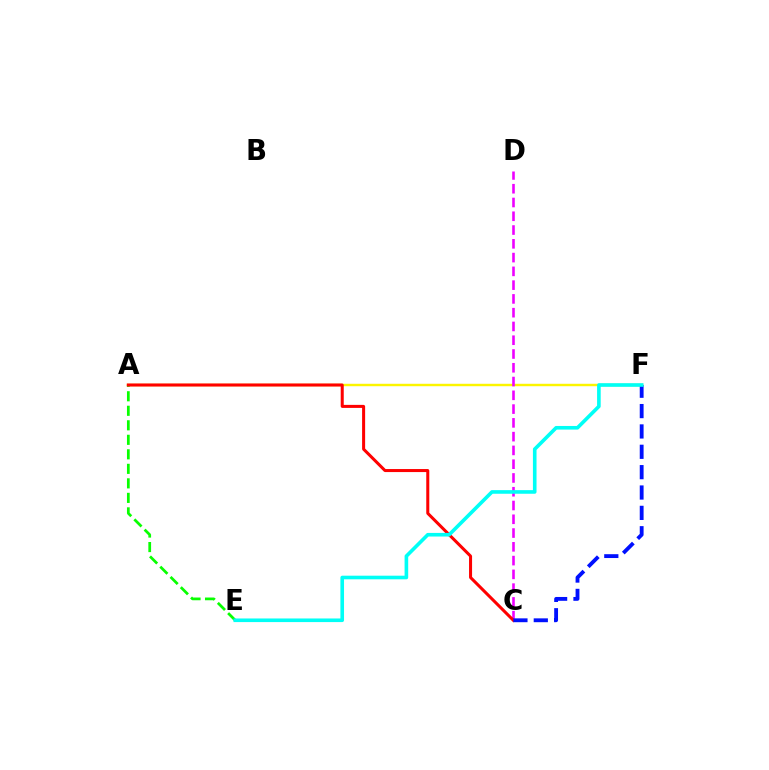{('A', 'F'): [{'color': '#fcf500', 'line_style': 'solid', 'thickness': 1.74}], ('C', 'D'): [{'color': '#ee00ff', 'line_style': 'dashed', 'thickness': 1.87}], ('A', 'E'): [{'color': '#08ff00', 'line_style': 'dashed', 'thickness': 1.97}], ('A', 'C'): [{'color': '#ff0000', 'line_style': 'solid', 'thickness': 2.18}], ('C', 'F'): [{'color': '#0010ff', 'line_style': 'dashed', 'thickness': 2.77}], ('E', 'F'): [{'color': '#00fff6', 'line_style': 'solid', 'thickness': 2.61}]}